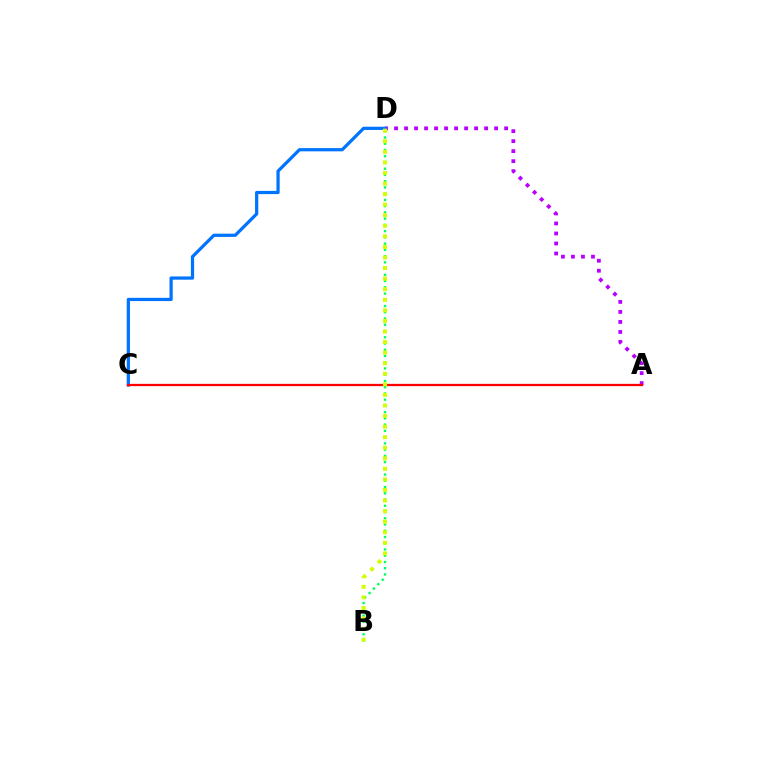{('A', 'D'): [{'color': '#b900ff', 'line_style': 'dotted', 'thickness': 2.72}], ('C', 'D'): [{'color': '#0074ff', 'line_style': 'solid', 'thickness': 2.33}], ('A', 'C'): [{'color': '#ff0000', 'line_style': 'solid', 'thickness': 1.64}], ('B', 'D'): [{'color': '#00ff5c', 'line_style': 'dotted', 'thickness': 1.7}, {'color': '#d1ff00', 'line_style': 'dotted', 'thickness': 2.87}]}